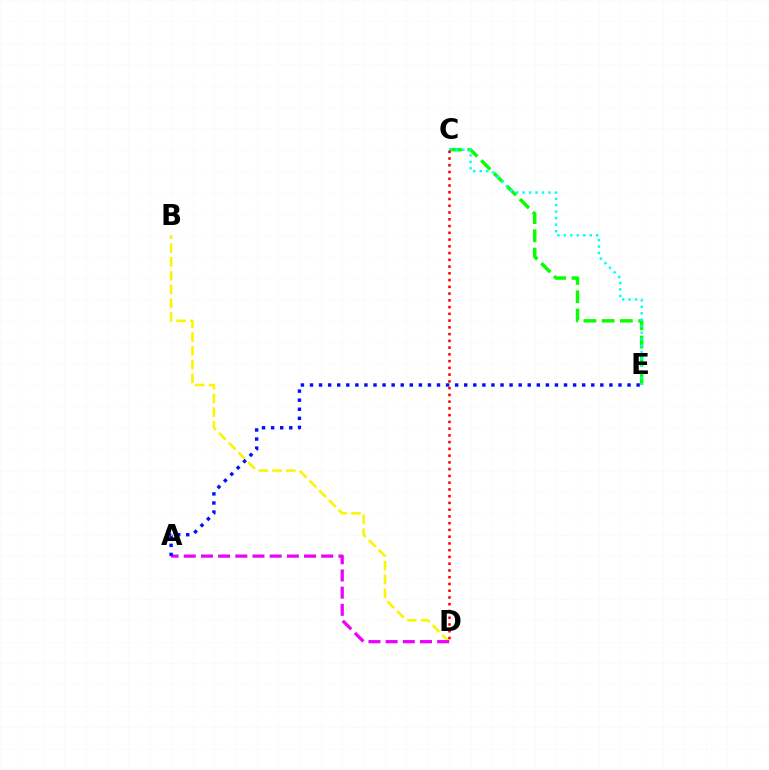{('B', 'D'): [{'color': '#fcf500', 'line_style': 'dashed', 'thickness': 1.87}], ('C', 'E'): [{'color': '#08ff00', 'line_style': 'dashed', 'thickness': 2.48}, {'color': '#00fff6', 'line_style': 'dotted', 'thickness': 1.76}], ('A', 'D'): [{'color': '#ee00ff', 'line_style': 'dashed', 'thickness': 2.33}], ('A', 'E'): [{'color': '#0010ff', 'line_style': 'dotted', 'thickness': 2.47}], ('C', 'D'): [{'color': '#ff0000', 'line_style': 'dotted', 'thickness': 1.83}]}